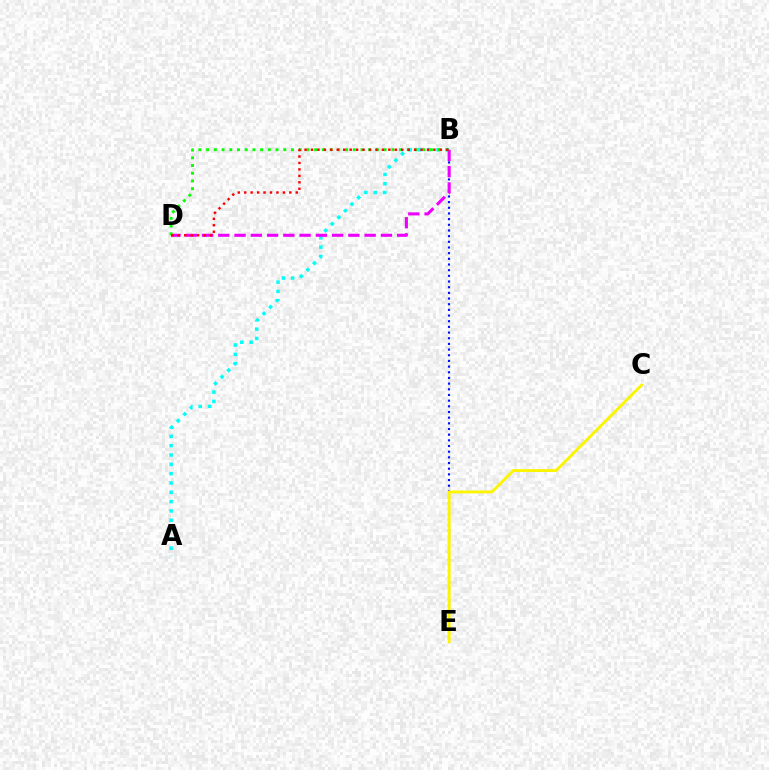{('B', 'E'): [{'color': '#0010ff', 'line_style': 'dotted', 'thickness': 1.54}], ('C', 'E'): [{'color': '#fcf500', 'line_style': 'solid', 'thickness': 2.07}], ('A', 'B'): [{'color': '#00fff6', 'line_style': 'dotted', 'thickness': 2.53}], ('B', 'D'): [{'color': '#ee00ff', 'line_style': 'dashed', 'thickness': 2.21}, {'color': '#08ff00', 'line_style': 'dotted', 'thickness': 2.1}, {'color': '#ff0000', 'line_style': 'dotted', 'thickness': 1.75}]}